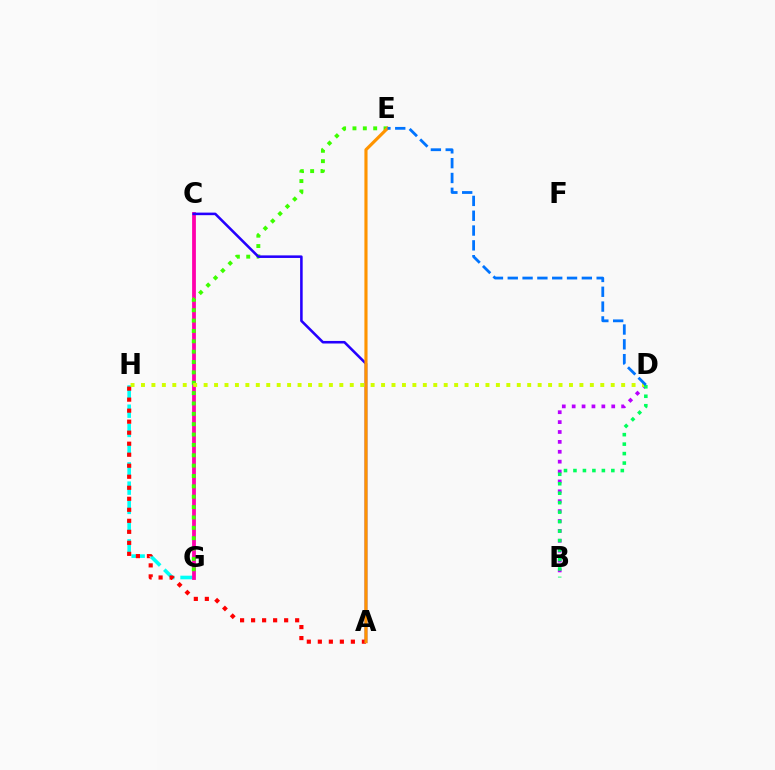{('G', 'H'): [{'color': '#00fff6', 'line_style': 'dashed', 'thickness': 2.61}], ('C', 'G'): [{'color': '#ff00ac', 'line_style': 'solid', 'thickness': 2.73}], ('A', 'H'): [{'color': '#ff0000', 'line_style': 'dotted', 'thickness': 2.99}], ('B', 'D'): [{'color': '#b900ff', 'line_style': 'dotted', 'thickness': 2.69}, {'color': '#00ff5c', 'line_style': 'dotted', 'thickness': 2.57}], ('E', 'G'): [{'color': '#3dff00', 'line_style': 'dotted', 'thickness': 2.82}], ('A', 'C'): [{'color': '#2500ff', 'line_style': 'solid', 'thickness': 1.85}], ('A', 'E'): [{'color': '#ff9400', 'line_style': 'solid', 'thickness': 2.26}], ('D', 'H'): [{'color': '#d1ff00', 'line_style': 'dotted', 'thickness': 2.84}], ('D', 'E'): [{'color': '#0074ff', 'line_style': 'dashed', 'thickness': 2.01}]}